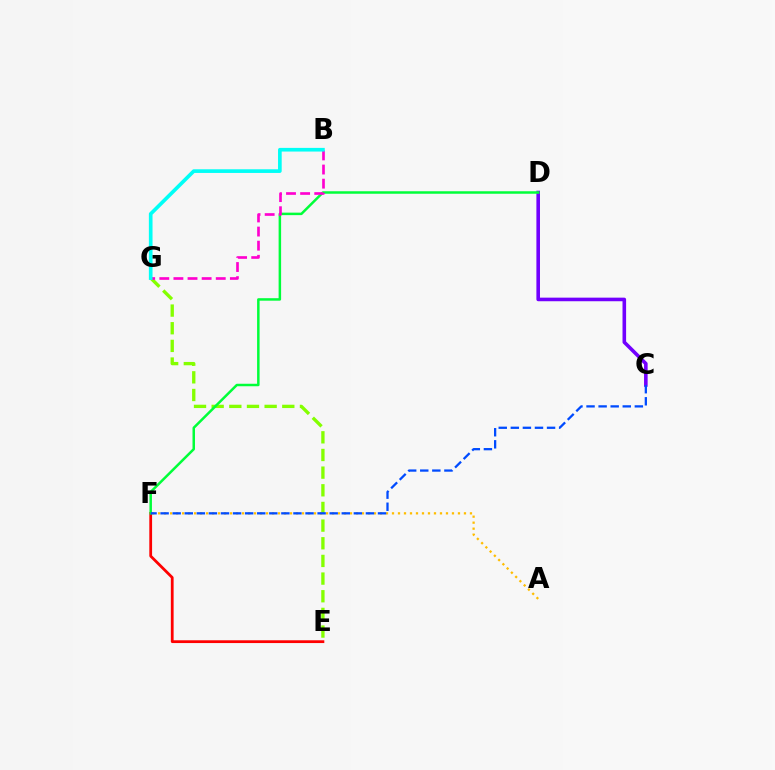{('E', 'F'): [{'color': '#ff0000', 'line_style': 'solid', 'thickness': 2.0}], ('C', 'D'): [{'color': '#7200ff', 'line_style': 'solid', 'thickness': 2.59}], ('E', 'G'): [{'color': '#84ff00', 'line_style': 'dashed', 'thickness': 2.4}], ('D', 'F'): [{'color': '#00ff39', 'line_style': 'solid', 'thickness': 1.8}], ('B', 'G'): [{'color': '#ff00cf', 'line_style': 'dashed', 'thickness': 1.92}, {'color': '#00fff6', 'line_style': 'solid', 'thickness': 2.64}], ('A', 'F'): [{'color': '#ffbd00', 'line_style': 'dotted', 'thickness': 1.63}], ('C', 'F'): [{'color': '#004bff', 'line_style': 'dashed', 'thickness': 1.64}]}